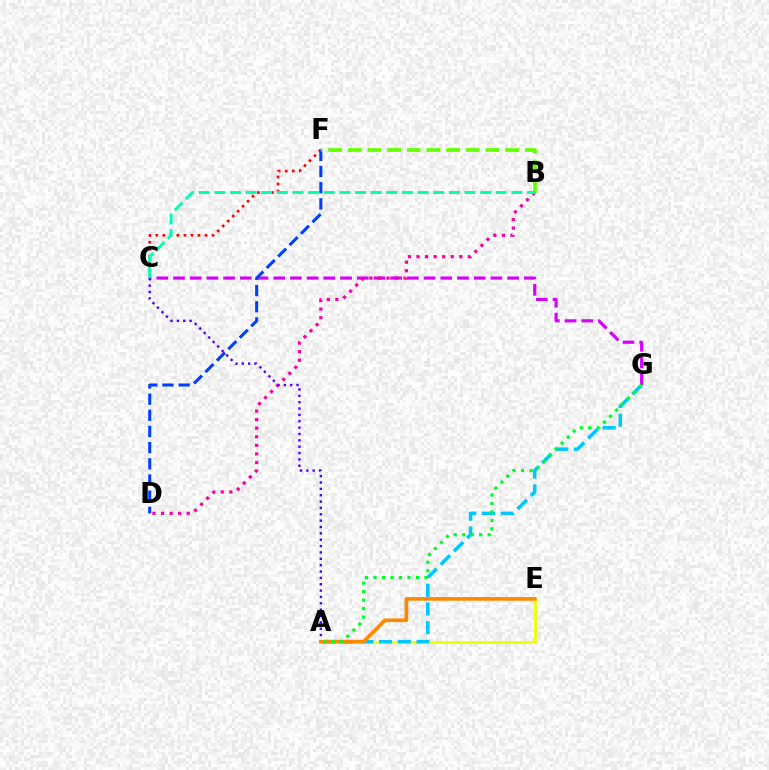{('C', 'F'): [{'color': '#ff0000', 'line_style': 'dotted', 'thickness': 1.91}], ('C', 'G'): [{'color': '#d600ff', 'line_style': 'dashed', 'thickness': 2.27}], ('D', 'F'): [{'color': '#003fff', 'line_style': 'dashed', 'thickness': 2.2}], ('A', 'E'): [{'color': '#eeff00', 'line_style': 'solid', 'thickness': 1.96}, {'color': '#ff8800', 'line_style': 'solid', 'thickness': 2.62}], ('A', 'G'): [{'color': '#00c7ff', 'line_style': 'dashed', 'thickness': 2.55}, {'color': '#00ff27', 'line_style': 'dotted', 'thickness': 2.31}], ('B', 'D'): [{'color': '#ff00a0', 'line_style': 'dotted', 'thickness': 2.33}], ('A', 'C'): [{'color': '#4f00ff', 'line_style': 'dotted', 'thickness': 1.73}], ('B', 'F'): [{'color': '#66ff00', 'line_style': 'dashed', 'thickness': 2.67}], ('B', 'C'): [{'color': '#00ffaf', 'line_style': 'dashed', 'thickness': 2.12}]}